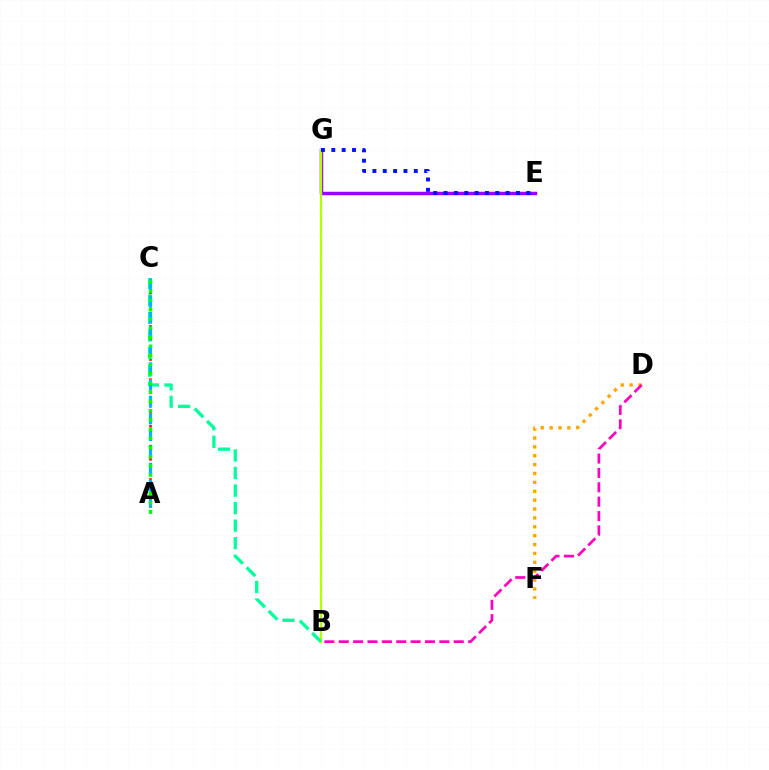{('E', 'G'): [{'color': '#9b00ff', 'line_style': 'solid', 'thickness': 2.52}, {'color': '#0010ff', 'line_style': 'dotted', 'thickness': 2.81}], ('B', 'G'): [{'color': '#b3ff00', 'line_style': 'solid', 'thickness': 1.62}], ('D', 'F'): [{'color': '#ffa500', 'line_style': 'dotted', 'thickness': 2.41}], ('B', 'D'): [{'color': '#ff00bd', 'line_style': 'dashed', 'thickness': 1.95}], ('A', 'C'): [{'color': '#ff0000', 'line_style': 'dotted', 'thickness': 1.81}, {'color': '#00b5ff', 'line_style': 'dashed', 'thickness': 2.28}, {'color': '#08ff00', 'line_style': 'dotted', 'thickness': 2.5}], ('B', 'C'): [{'color': '#00ff9d', 'line_style': 'dashed', 'thickness': 2.38}]}